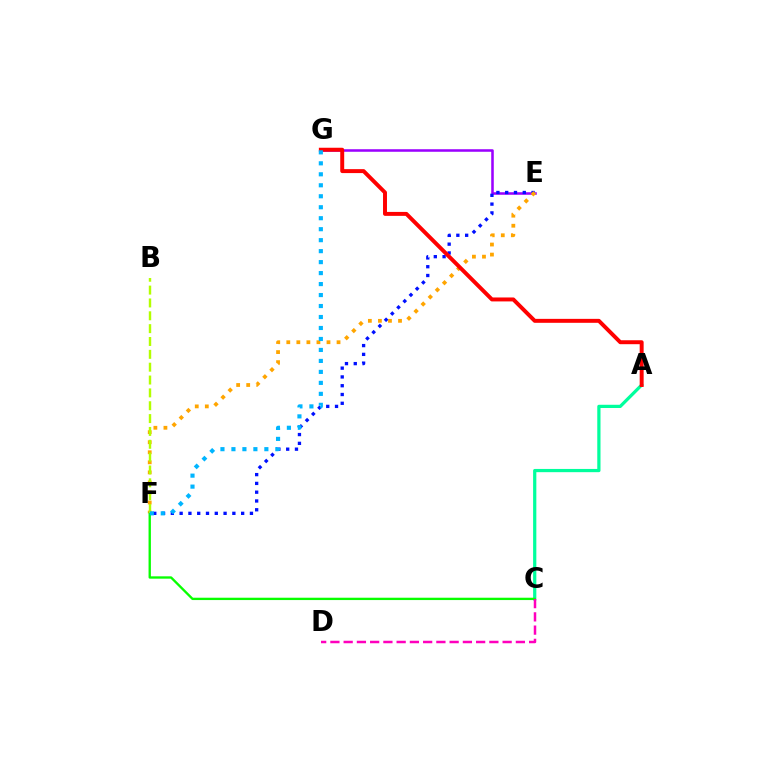{('E', 'G'): [{'color': '#9b00ff', 'line_style': 'solid', 'thickness': 1.83}], ('E', 'F'): [{'color': '#0010ff', 'line_style': 'dotted', 'thickness': 2.39}, {'color': '#ffa500', 'line_style': 'dotted', 'thickness': 2.73}], ('A', 'C'): [{'color': '#00ff9d', 'line_style': 'solid', 'thickness': 2.33}], ('C', 'F'): [{'color': '#08ff00', 'line_style': 'solid', 'thickness': 1.69}], ('A', 'G'): [{'color': '#ff0000', 'line_style': 'solid', 'thickness': 2.84}], ('C', 'D'): [{'color': '#ff00bd', 'line_style': 'dashed', 'thickness': 1.8}], ('B', 'F'): [{'color': '#b3ff00', 'line_style': 'dashed', 'thickness': 1.75}], ('F', 'G'): [{'color': '#00b5ff', 'line_style': 'dotted', 'thickness': 2.98}]}